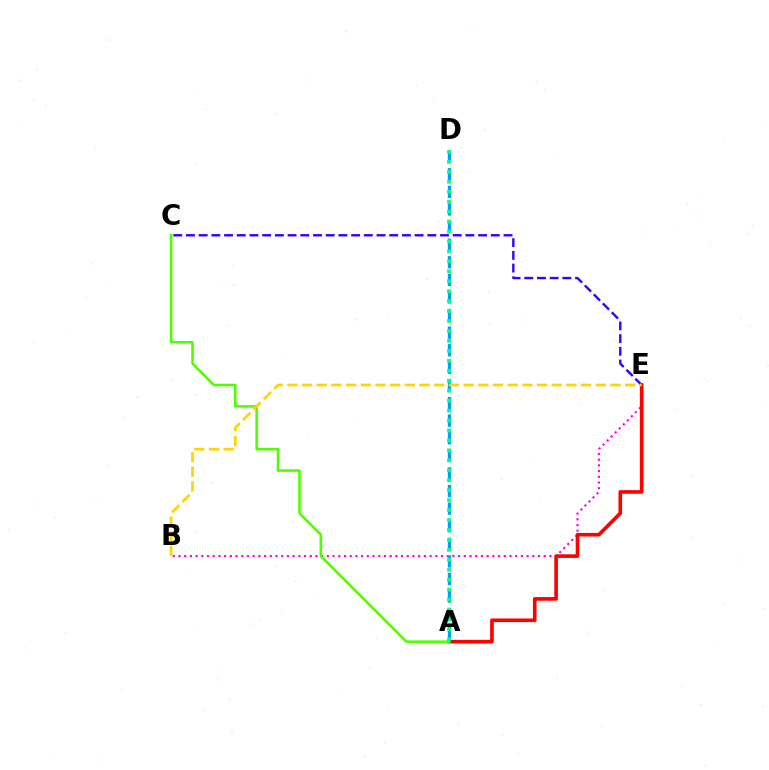{('B', 'E'): [{'color': '#ff00ed', 'line_style': 'dotted', 'thickness': 1.55}, {'color': '#ffd500', 'line_style': 'dashed', 'thickness': 2.0}], ('A', 'E'): [{'color': '#ff0000', 'line_style': 'solid', 'thickness': 2.61}], ('A', 'D'): [{'color': '#009eff', 'line_style': 'dashed', 'thickness': 2.39}, {'color': '#00ff86', 'line_style': 'dotted', 'thickness': 2.7}], ('A', 'C'): [{'color': '#4fff00', 'line_style': 'solid', 'thickness': 1.85}], ('C', 'E'): [{'color': '#3700ff', 'line_style': 'dashed', 'thickness': 1.73}]}